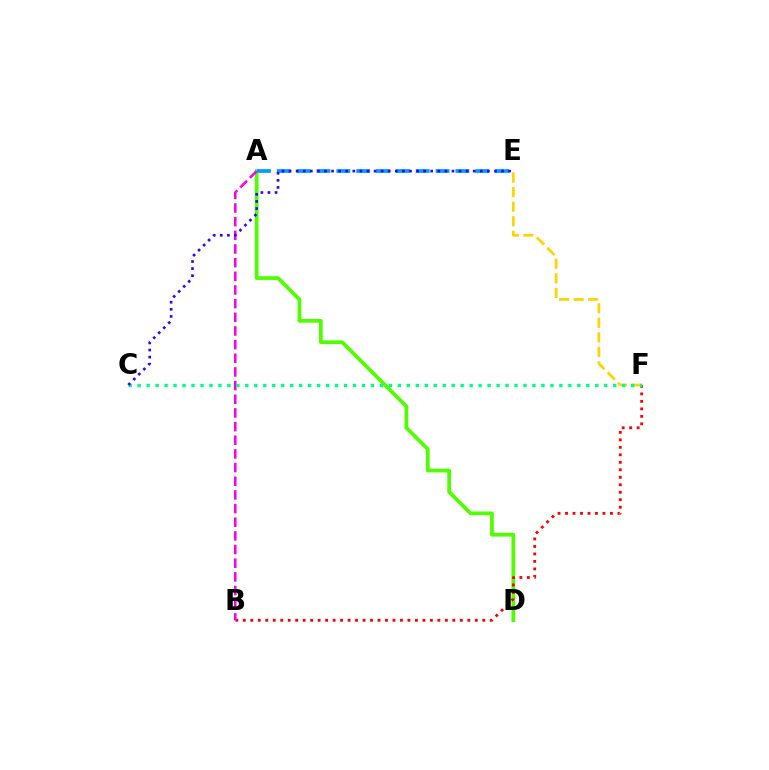{('A', 'D'): [{'color': '#4fff00', 'line_style': 'solid', 'thickness': 2.69}], ('A', 'E'): [{'color': '#009eff', 'line_style': 'dashed', 'thickness': 2.7}], ('B', 'F'): [{'color': '#ff0000', 'line_style': 'dotted', 'thickness': 2.03}], ('A', 'B'): [{'color': '#ff00ed', 'line_style': 'dashed', 'thickness': 1.86}], ('E', 'F'): [{'color': '#ffd500', 'line_style': 'dashed', 'thickness': 1.98}], ('C', 'F'): [{'color': '#00ff86', 'line_style': 'dotted', 'thickness': 2.44}], ('C', 'E'): [{'color': '#3700ff', 'line_style': 'dotted', 'thickness': 1.92}]}